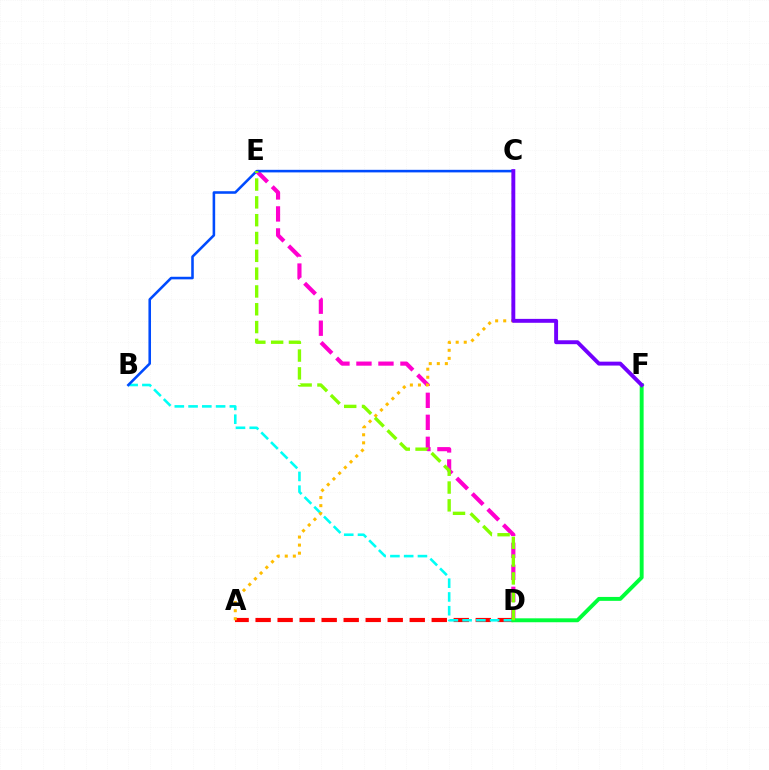{('D', 'E'): [{'color': '#ff00cf', 'line_style': 'dashed', 'thickness': 2.99}, {'color': '#84ff00', 'line_style': 'dashed', 'thickness': 2.42}], ('A', 'D'): [{'color': '#ff0000', 'line_style': 'dashed', 'thickness': 2.99}], ('B', 'D'): [{'color': '#00fff6', 'line_style': 'dashed', 'thickness': 1.87}], ('A', 'C'): [{'color': '#ffbd00', 'line_style': 'dotted', 'thickness': 2.19}], ('D', 'F'): [{'color': '#00ff39', 'line_style': 'solid', 'thickness': 2.82}], ('B', 'C'): [{'color': '#004bff', 'line_style': 'solid', 'thickness': 1.85}], ('C', 'F'): [{'color': '#7200ff', 'line_style': 'solid', 'thickness': 2.81}]}